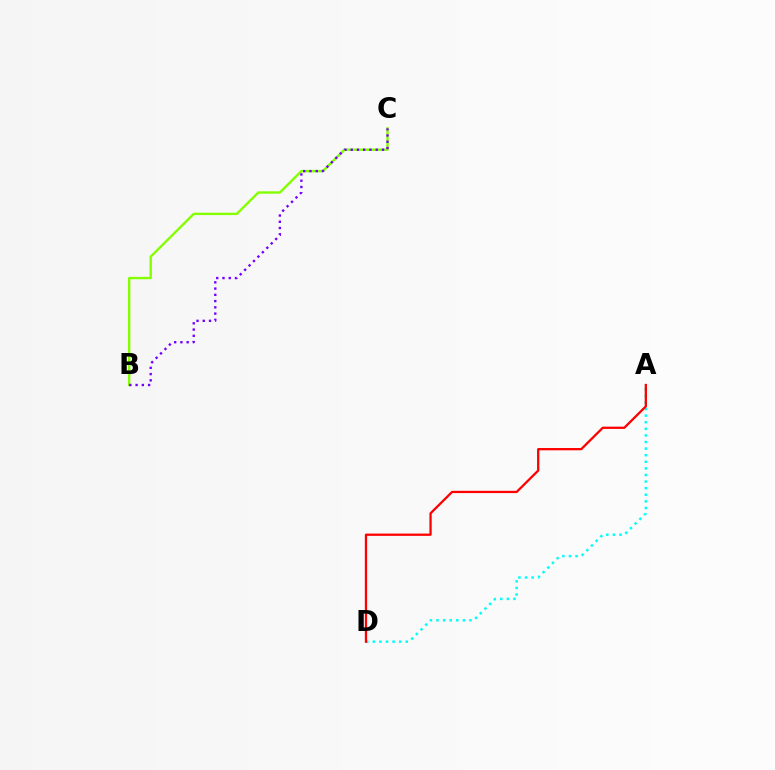{('A', 'D'): [{'color': '#00fff6', 'line_style': 'dotted', 'thickness': 1.79}, {'color': '#ff0000', 'line_style': 'solid', 'thickness': 1.64}], ('B', 'C'): [{'color': '#84ff00', 'line_style': 'solid', 'thickness': 1.72}, {'color': '#7200ff', 'line_style': 'dotted', 'thickness': 1.7}]}